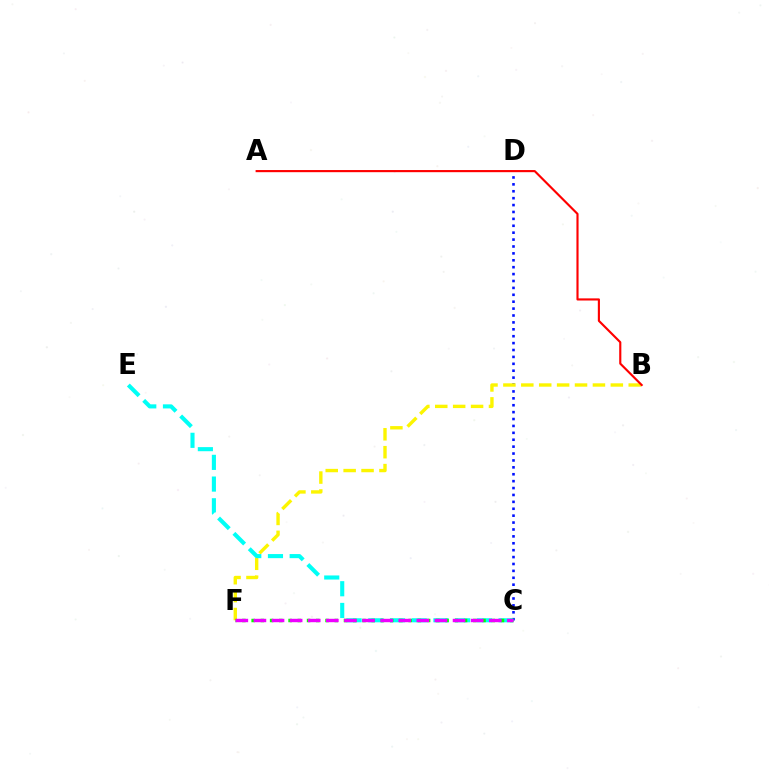{('C', 'D'): [{'color': '#0010ff', 'line_style': 'dotted', 'thickness': 1.88}], ('B', 'F'): [{'color': '#fcf500', 'line_style': 'dashed', 'thickness': 2.43}], ('C', 'E'): [{'color': '#00fff6', 'line_style': 'dashed', 'thickness': 2.95}], ('C', 'F'): [{'color': '#08ff00', 'line_style': 'dotted', 'thickness': 2.51}, {'color': '#ee00ff', 'line_style': 'dashed', 'thickness': 2.46}], ('A', 'B'): [{'color': '#ff0000', 'line_style': 'solid', 'thickness': 1.54}]}